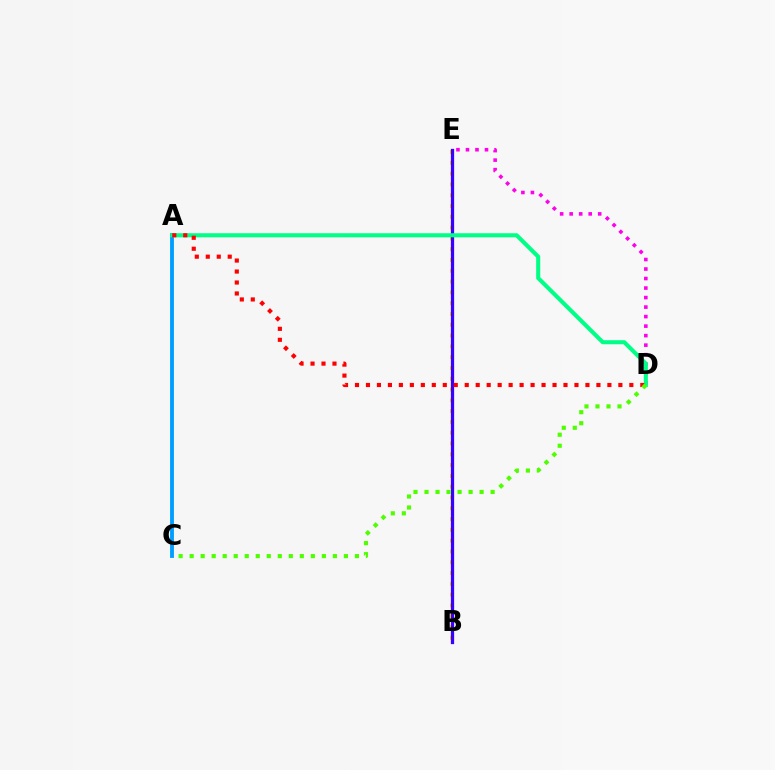{('B', 'E'): [{'color': '#ffd500', 'line_style': 'dotted', 'thickness': 2.93}, {'color': '#3700ff', 'line_style': 'solid', 'thickness': 2.34}], ('D', 'E'): [{'color': '#ff00ed', 'line_style': 'dotted', 'thickness': 2.59}], ('A', 'C'): [{'color': '#009eff', 'line_style': 'solid', 'thickness': 2.77}], ('A', 'D'): [{'color': '#00ff86', 'line_style': 'solid', 'thickness': 2.93}, {'color': '#ff0000', 'line_style': 'dotted', 'thickness': 2.98}], ('C', 'D'): [{'color': '#4fff00', 'line_style': 'dotted', 'thickness': 2.99}]}